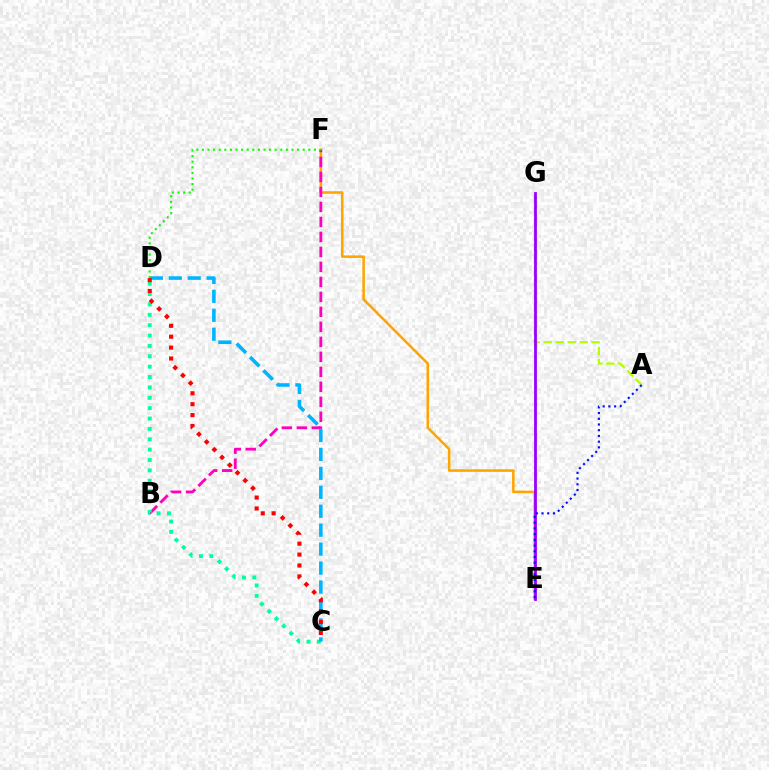{('A', 'G'): [{'color': '#b3ff00', 'line_style': 'dashed', 'thickness': 1.63}], ('E', 'F'): [{'color': '#ffa500', 'line_style': 'solid', 'thickness': 1.84}], ('B', 'F'): [{'color': '#ff00bd', 'line_style': 'dashed', 'thickness': 2.04}], ('C', 'D'): [{'color': '#00ff9d', 'line_style': 'dotted', 'thickness': 2.82}, {'color': '#00b5ff', 'line_style': 'dashed', 'thickness': 2.57}, {'color': '#ff0000', 'line_style': 'dotted', 'thickness': 2.96}], ('E', 'G'): [{'color': '#9b00ff', 'line_style': 'solid', 'thickness': 2.02}], ('A', 'E'): [{'color': '#0010ff', 'line_style': 'dotted', 'thickness': 1.55}], ('D', 'F'): [{'color': '#08ff00', 'line_style': 'dotted', 'thickness': 1.52}]}